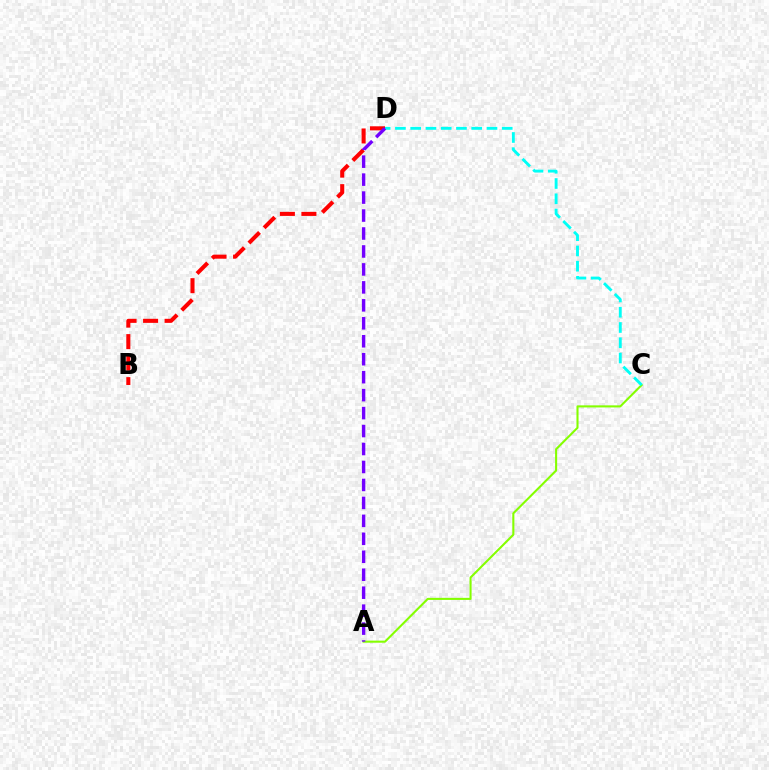{('B', 'D'): [{'color': '#ff0000', 'line_style': 'dashed', 'thickness': 2.92}], ('A', 'C'): [{'color': '#84ff00', 'line_style': 'solid', 'thickness': 1.5}], ('C', 'D'): [{'color': '#00fff6', 'line_style': 'dashed', 'thickness': 2.07}], ('A', 'D'): [{'color': '#7200ff', 'line_style': 'dashed', 'thickness': 2.44}]}